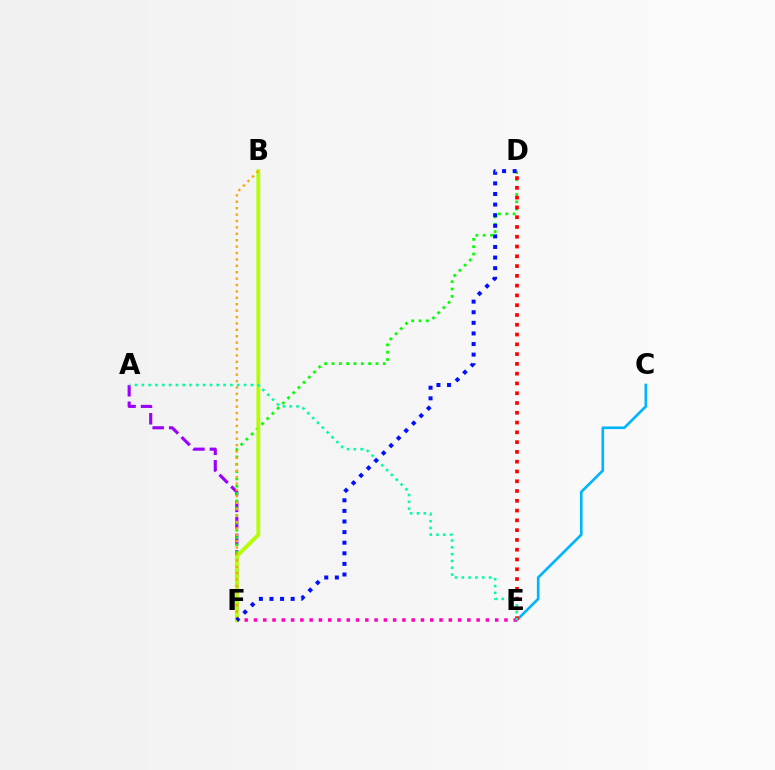{('A', 'F'): [{'color': '#9b00ff', 'line_style': 'dashed', 'thickness': 2.24}], ('D', 'F'): [{'color': '#08ff00', 'line_style': 'dotted', 'thickness': 1.99}, {'color': '#0010ff', 'line_style': 'dotted', 'thickness': 2.88}], ('C', 'E'): [{'color': '#00b5ff', 'line_style': 'solid', 'thickness': 1.9}], ('B', 'F'): [{'color': '#b3ff00', 'line_style': 'solid', 'thickness': 2.74}, {'color': '#ffa500', 'line_style': 'dotted', 'thickness': 1.74}], ('E', 'F'): [{'color': '#ff00bd', 'line_style': 'dotted', 'thickness': 2.52}], ('D', 'E'): [{'color': '#ff0000', 'line_style': 'dotted', 'thickness': 2.66}], ('A', 'E'): [{'color': '#00ff9d', 'line_style': 'dotted', 'thickness': 1.85}]}